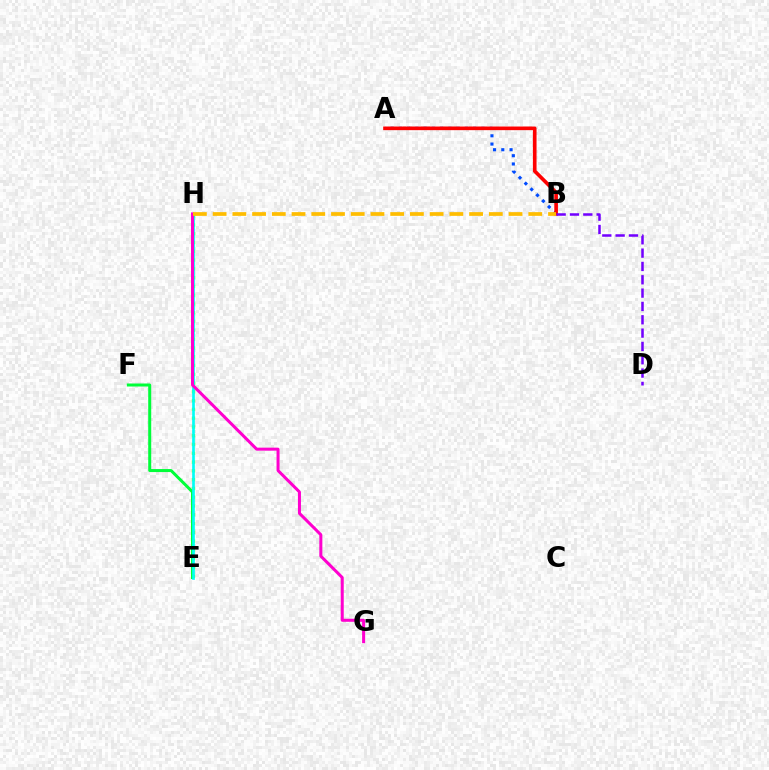{('E', 'H'): [{'color': '#84ff00', 'line_style': 'dotted', 'thickness': 2.39}, {'color': '#00fff6', 'line_style': 'solid', 'thickness': 1.92}], ('A', 'B'): [{'color': '#004bff', 'line_style': 'dotted', 'thickness': 2.24}, {'color': '#ff0000', 'line_style': 'solid', 'thickness': 2.62}], ('E', 'F'): [{'color': '#00ff39', 'line_style': 'solid', 'thickness': 2.17}], ('B', 'D'): [{'color': '#7200ff', 'line_style': 'dashed', 'thickness': 1.81}], ('G', 'H'): [{'color': '#ff00cf', 'line_style': 'solid', 'thickness': 2.18}], ('B', 'H'): [{'color': '#ffbd00', 'line_style': 'dashed', 'thickness': 2.68}]}